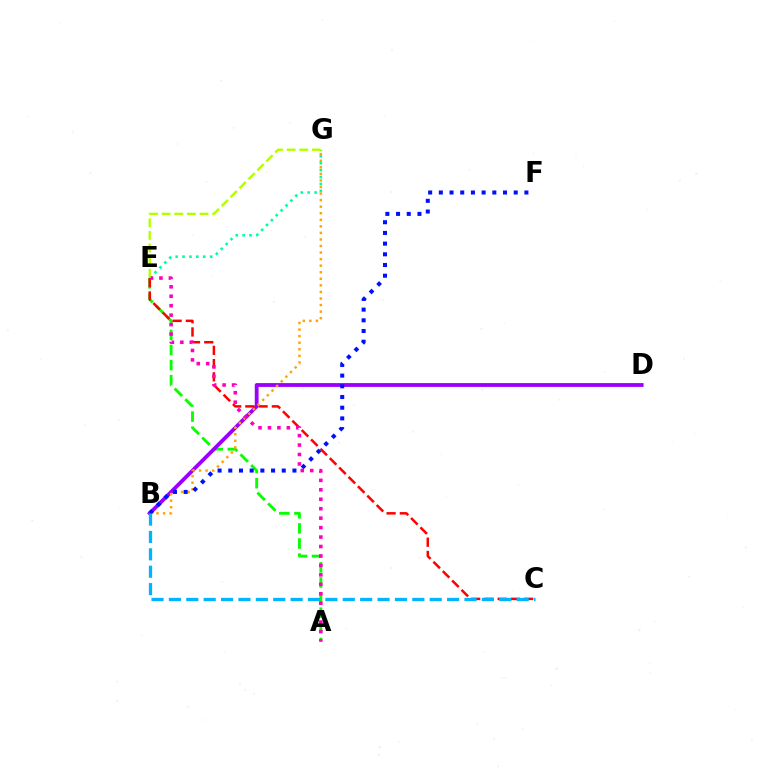{('A', 'E'): [{'color': '#08ff00', 'line_style': 'dashed', 'thickness': 2.05}, {'color': '#ff00bd', 'line_style': 'dotted', 'thickness': 2.57}], ('B', 'D'): [{'color': '#9b00ff', 'line_style': 'solid', 'thickness': 2.75}], ('C', 'E'): [{'color': '#ff0000', 'line_style': 'dashed', 'thickness': 1.8}], ('B', 'G'): [{'color': '#ffa500', 'line_style': 'dotted', 'thickness': 1.78}], ('B', 'F'): [{'color': '#0010ff', 'line_style': 'dotted', 'thickness': 2.91}], ('E', 'G'): [{'color': '#00ff9d', 'line_style': 'dotted', 'thickness': 1.87}, {'color': '#b3ff00', 'line_style': 'dashed', 'thickness': 1.72}], ('B', 'C'): [{'color': '#00b5ff', 'line_style': 'dashed', 'thickness': 2.36}]}